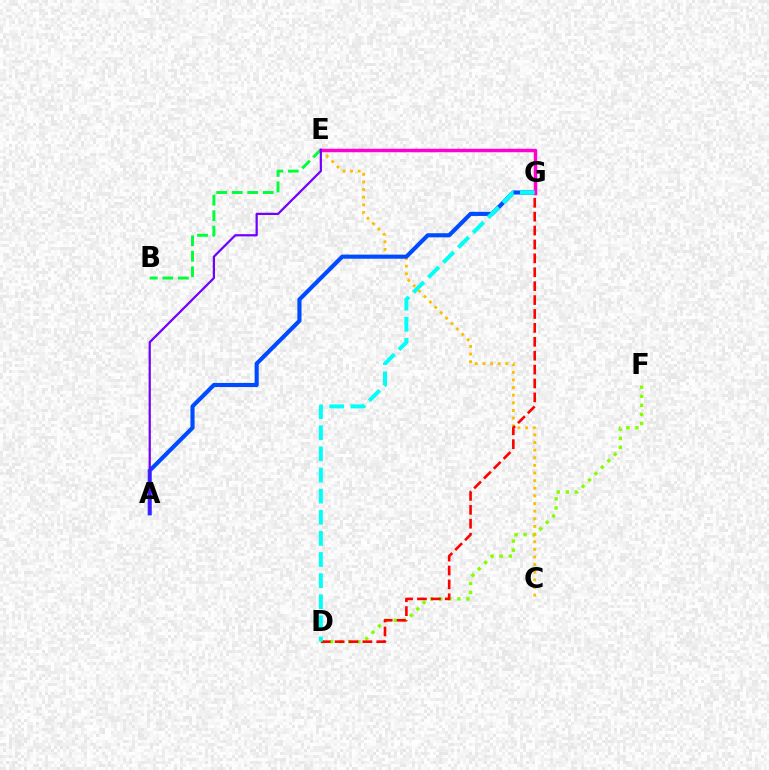{('D', 'F'): [{'color': '#84ff00', 'line_style': 'dotted', 'thickness': 2.46}], ('B', 'E'): [{'color': '#00ff39', 'line_style': 'dashed', 'thickness': 2.11}], ('C', 'E'): [{'color': '#ffbd00', 'line_style': 'dotted', 'thickness': 2.07}], ('D', 'G'): [{'color': '#ff0000', 'line_style': 'dashed', 'thickness': 1.89}, {'color': '#00fff6', 'line_style': 'dashed', 'thickness': 2.87}], ('A', 'G'): [{'color': '#004bff', 'line_style': 'solid', 'thickness': 2.97}], ('E', 'G'): [{'color': '#ff00cf', 'line_style': 'solid', 'thickness': 2.49}], ('A', 'E'): [{'color': '#7200ff', 'line_style': 'solid', 'thickness': 1.6}]}